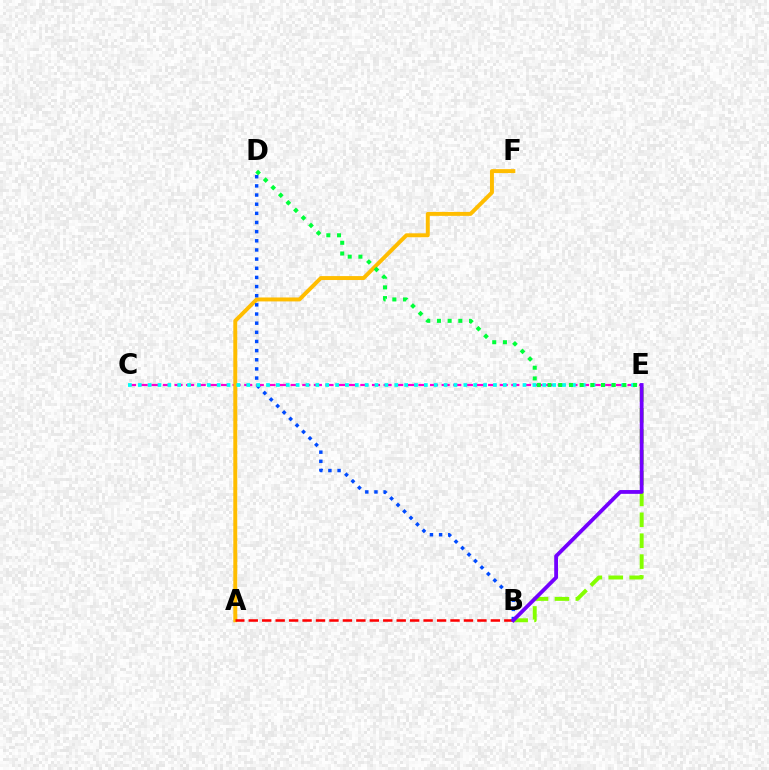{('C', 'E'): [{'color': '#ff00cf', 'line_style': 'dashed', 'thickness': 1.58}, {'color': '#00fff6', 'line_style': 'dotted', 'thickness': 2.68}], ('A', 'F'): [{'color': '#ffbd00', 'line_style': 'solid', 'thickness': 2.84}], ('A', 'B'): [{'color': '#ff0000', 'line_style': 'dashed', 'thickness': 1.83}], ('B', 'E'): [{'color': '#84ff00', 'line_style': 'dashed', 'thickness': 2.84}, {'color': '#7200ff', 'line_style': 'solid', 'thickness': 2.74}], ('B', 'D'): [{'color': '#004bff', 'line_style': 'dotted', 'thickness': 2.49}], ('D', 'E'): [{'color': '#00ff39', 'line_style': 'dotted', 'thickness': 2.91}]}